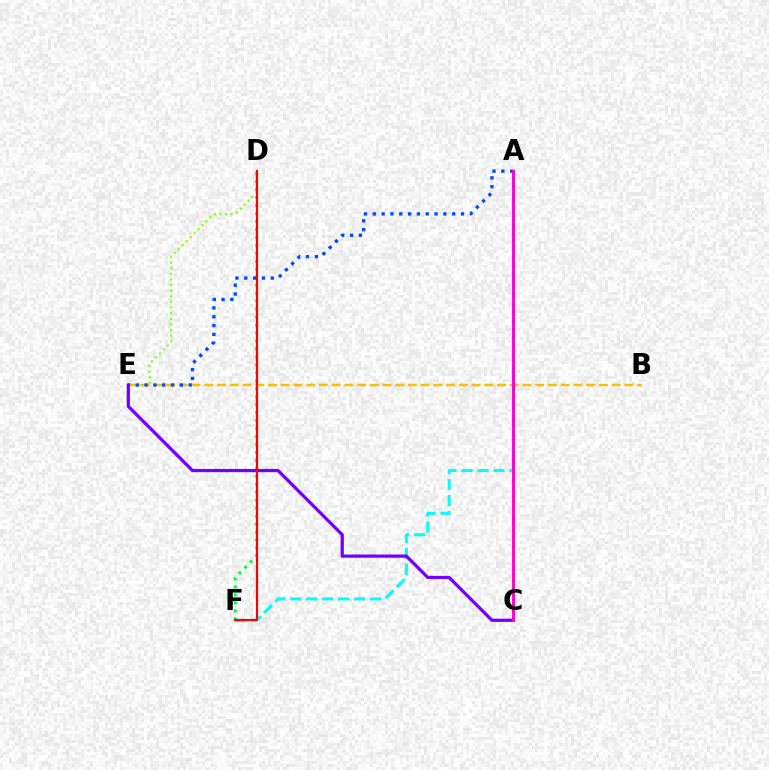{('D', 'E'): [{'color': '#84ff00', 'line_style': 'dotted', 'thickness': 1.52}], ('A', 'F'): [{'color': '#00fff6', 'line_style': 'dashed', 'thickness': 2.17}], ('D', 'F'): [{'color': '#00ff39', 'line_style': 'dotted', 'thickness': 2.16}, {'color': '#ff0000', 'line_style': 'solid', 'thickness': 1.54}], ('B', 'E'): [{'color': '#ffbd00', 'line_style': 'dashed', 'thickness': 1.73}], ('A', 'E'): [{'color': '#004bff', 'line_style': 'dotted', 'thickness': 2.4}], ('C', 'E'): [{'color': '#7200ff', 'line_style': 'solid', 'thickness': 2.33}], ('A', 'C'): [{'color': '#ff00cf', 'line_style': 'solid', 'thickness': 2.08}]}